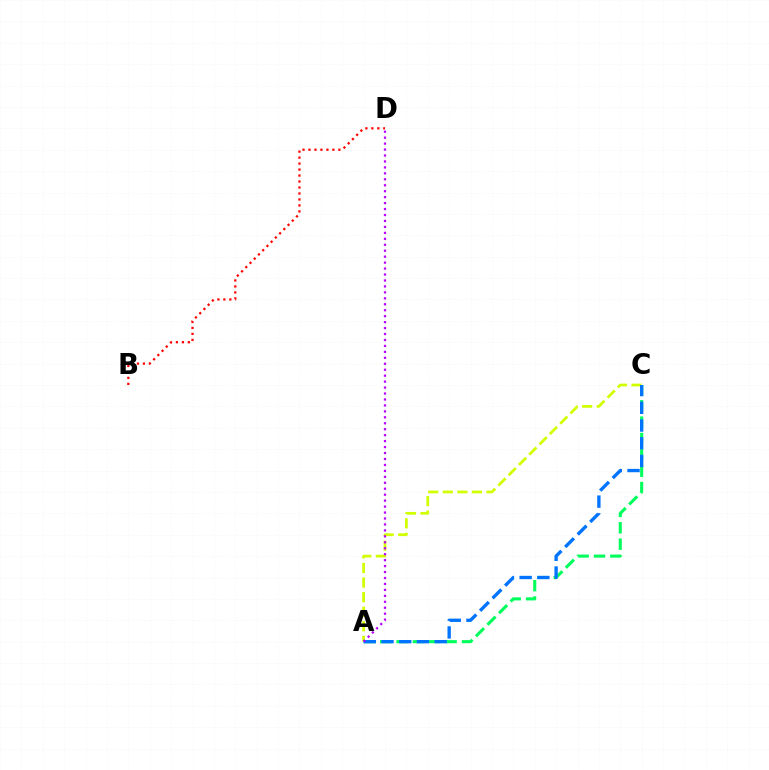{('A', 'C'): [{'color': '#d1ff00', 'line_style': 'dashed', 'thickness': 1.98}, {'color': '#00ff5c', 'line_style': 'dashed', 'thickness': 2.22}, {'color': '#0074ff', 'line_style': 'dashed', 'thickness': 2.41}], ('B', 'D'): [{'color': '#ff0000', 'line_style': 'dotted', 'thickness': 1.62}], ('A', 'D'): [{'color': '#b900ff', 'line_style': 'dotted', 'thickness': 1.62}]}